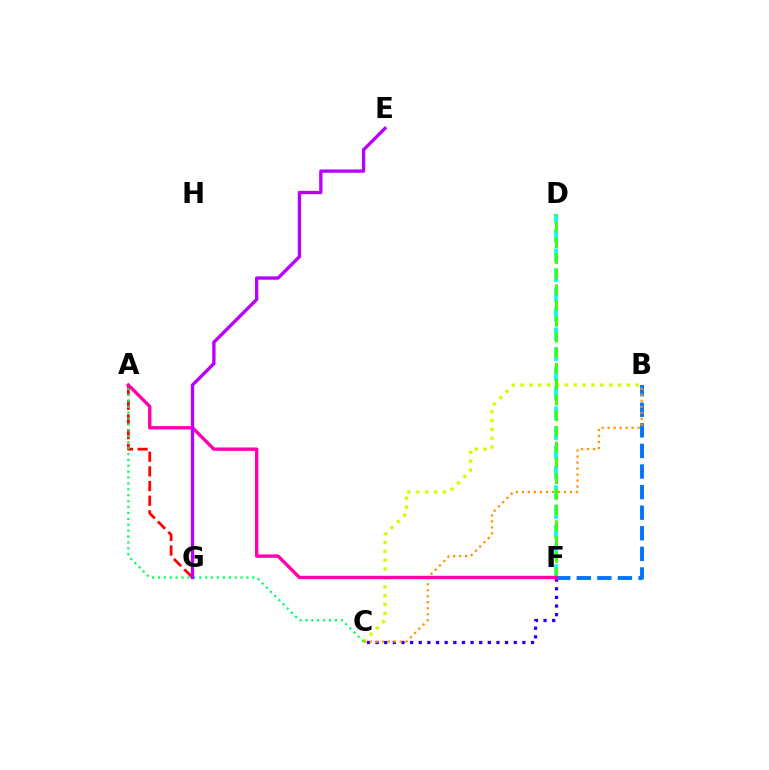{('C', 'F'): [{'color': '#2500ff', 'line_style': 'dotted', 'thickness': 2.35}], ('D', 'F'): [{'color': '#00fff6', 'line_style': 'dashed', 'thickness': 2.68}, {'color': '#3dff00', 'line_style': 'dashed', 'thickness': 2.14}], ('A', 'G'): [{'color': '#ff0000', 'line_style': 'dashed', 'thickness': 1.99}], ('B', 'C'): [{'color': '#d1ff00', 'line_style': 'dotted', 'thickness': 2.41}, {'color': '#ff9400', 'line_style': 'dotted', 'thickness': 1.63}], ('B', 'F'): [{'color': '#0074ff', 'line_style': 'dashed', 'thickness': 2.8}], ('A', 'C'): [{'color': '#00ff5c', 'line_style': 'dotted', 'thickness': 1.6}], ('A', 'F'): [{'color': '#ff00ac', 'line_style': 'solid', 'thickness': 2.43}], ('E', 'G'): [{'color': '#b900ff', 'line_style': 'solid', 'thickness': 2.4}]}